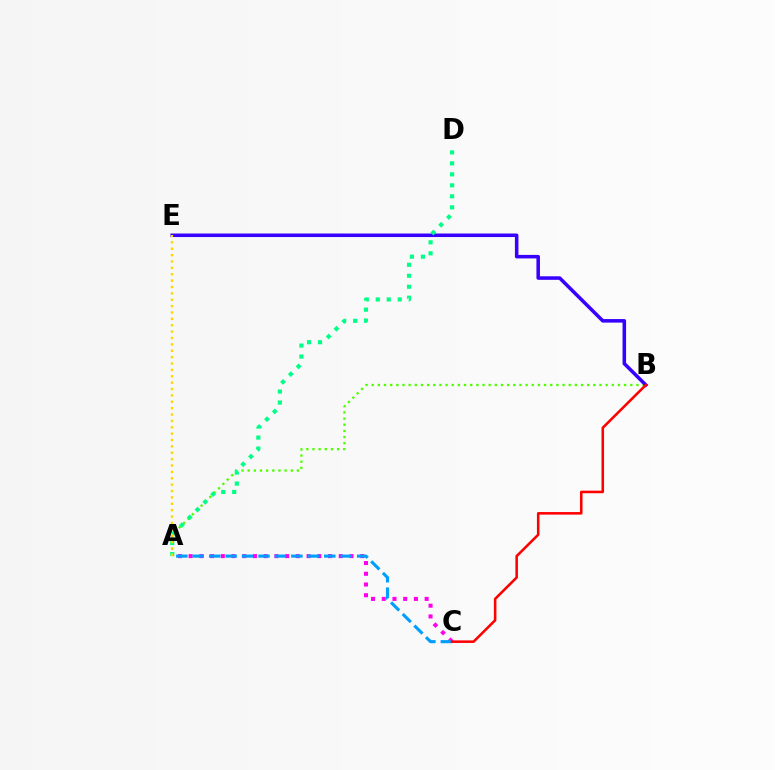{('A', 'B'): [{'color': '#4fff00', 'line_style': 'dotted', 'thickness': 1.67}], ('B', 'E'): [{'color': '#3700ff', 'line_style': 'solid', 'thickness': 2.54}], ('A', 'D'): [{'color': '#00ff86', 'line_style': 'dotted', 'thickness': 2.99}], ('A', 'C'): [{'color': '#ff00ed', 'line_style': 'dotted', 'thickness': 2.91}, {'color': '#009eff', 'line_style': 'dashed', 'thickness': 2.23}], ('B', 'C'): [{'color': '#ff0000', 'line_style': 'solid', 'thickness': 1.84}], ('A', 'E'): [{'color': '#ffd500', 'line_style': 'dotted', 'thickness': 1.73}]}